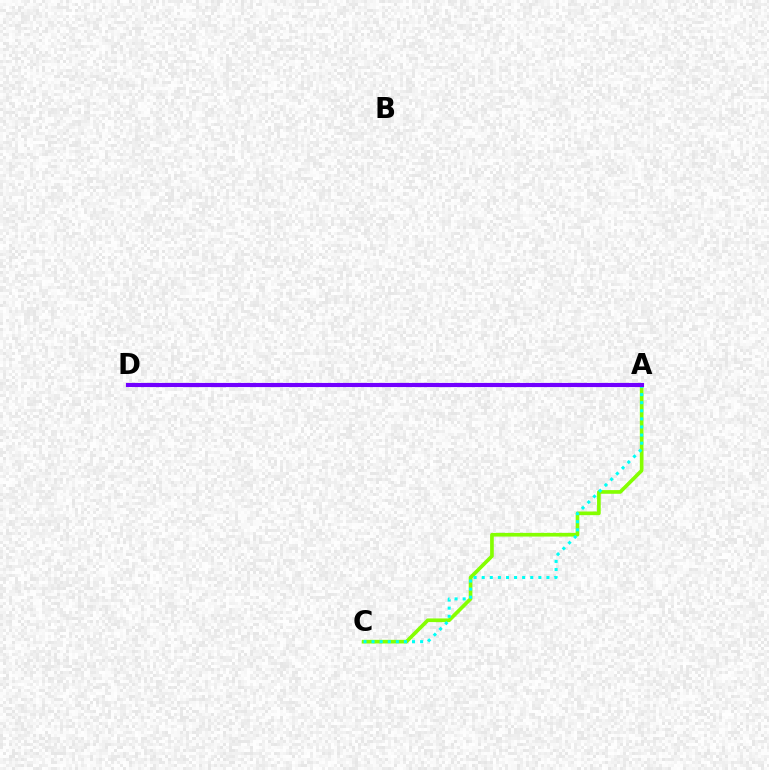{('A', 'C'): [{'color': '#84ff00', 'line_style': 'solid', 'thickness': 2.64}, {'color': '#00fff6', 'line_style': 'dotted', 'thickness': 2.2}], ('A', 'D'): [{'color': '#ff0000', 'line_style': 'dashed', 'thickness': 1.68}, {'color': '#7200ff', 'line_style': 'solid', 'thickness': 2.97}]}